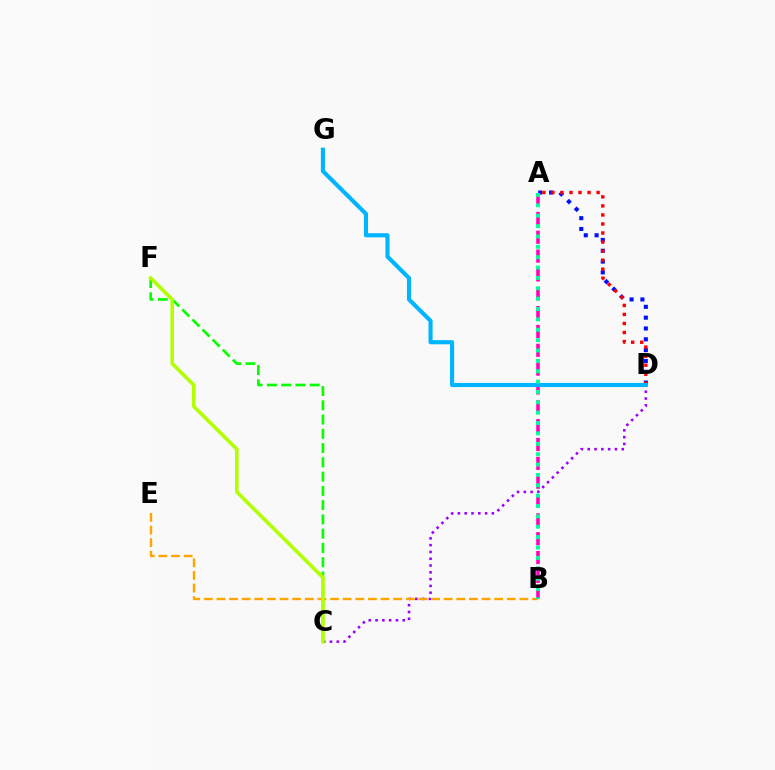{('A', 'D'): [{'color': '#0010ff', 'line_style': 'dotted', 'thickness': 2.94}, {'color': '#ff0000', 'line_style': 'dotted', 'thickness': 2.46}], ('C', 'F'): [{'color': '#08ff00', 'line_style': 'dashed', 'thickness': 1.94}, {'color': '#b3ff00', 'line_style': 'solid', 'thickness': 2.6}], ('C', 'D'): [{'color': '#9b00ff', 'line_style': 'dotted', 'thickness': 1.85}], ('B', 'E'): [{'color': '#ffa500', 'line_style': 'dashed', 'thickness': 1.72}], ('A', 'B'): [{'color': '#ff00bd', 'line_style': 'dashed', 'thickness': 2.56}, {'color': '#00ff9d', 'line_style': 'dotted', 'thickness': 2.82}], ('D', 'G'): [{'color': '#00b5ff', 'line_style': 'solid', 'thickness': 2.96}]}